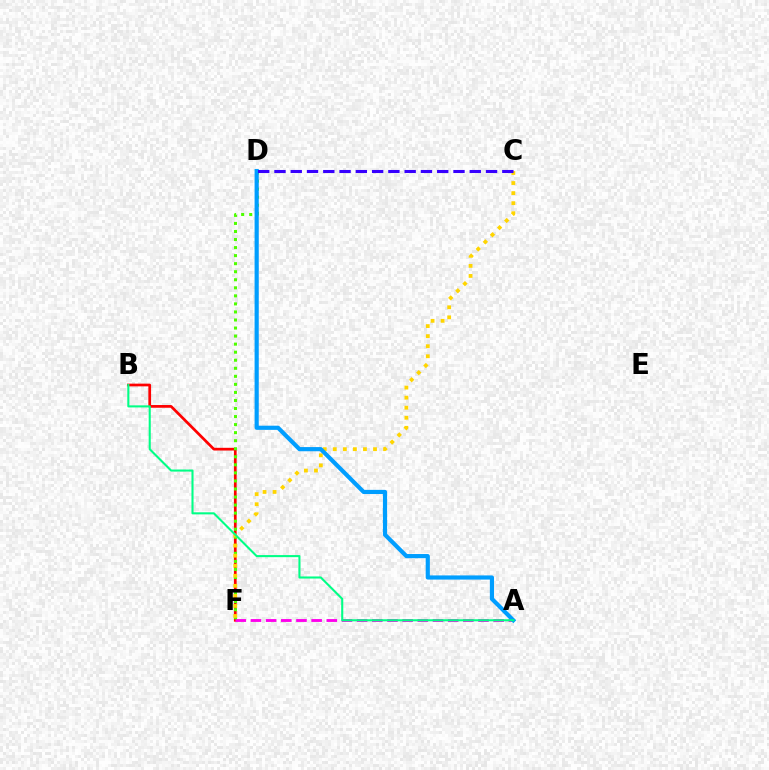{('B', 'F'): [{'color': '#ff0000', 'line_style': 'solid', 'thickness': 1.96}], ('A', 'F'): [{'color': '#ff00ed', 'line_style': 'dashed', 'thickness': 2.06}], ('D', 'F'): [{'color': '#4fff00', 'line_style': 'dotted', 'thickness': 2.19}], ('C', 'F'): [{'color': '#ffd500', 'line_style': 'dotted', 'thickness': 2.73}], ('A', 'D'): [{'color': '#009eff', 'line_style': 'solid', 'thickness': 3.0}], ('A', 'B'): [{'color': '#00ff86', 'line_style': 'solid', 'thickness': 1.5}], ('C', 'D'): [{'color': '#3700ff', 'line_style': 'dashed', 'thickness': 2.21}]}